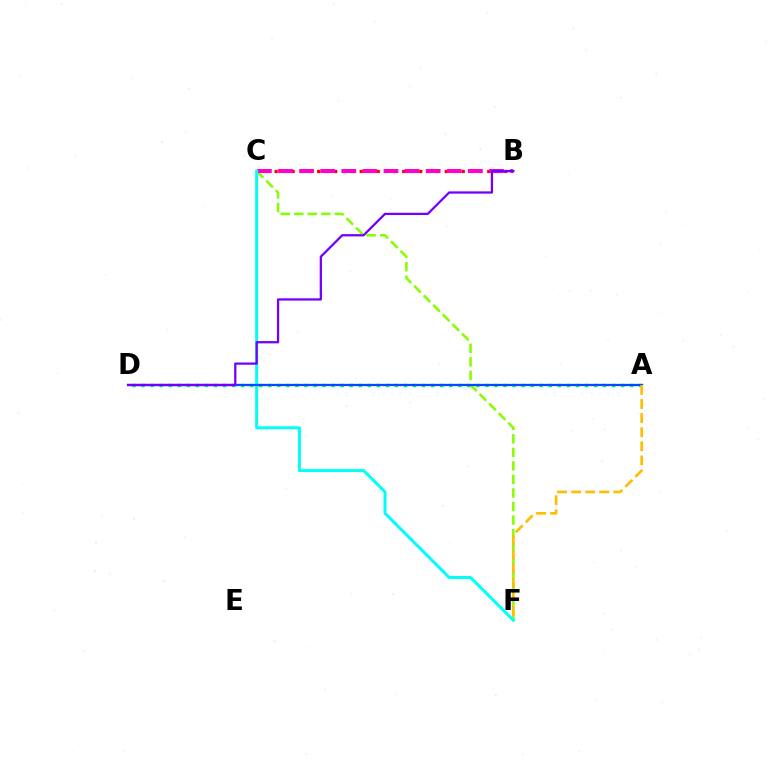{('B', 'C'): [{'color': '#ff0000', 'line_style': 'dotted', 'thickness': 2.31}, {'color': '#ff00cf', 'line_style': 'dashed', 'thickness': 2.87}], ('C', 'F'): [{'color': '#84ff00', 'line_style': 'dashed', 'thickness': 1.84}, {'color': '#00fff6', 'line_style': 'solid', 'thickness': 2.16}], ('A', 'D'): [{'color': '#00ff39', 'line_style': 'dotted', 'thickness': 2.46}, {'color': '#004bff', 'line_style': 'solid', 'thickness': 1.64}], ('B', 'D'): [{'color': '#7200ff', 'line_style': 'solid', 'thickness': 1.63}], ('A', 'F'): [{'color': '#ffbd00', 'line_style': 'dashed', 'thickness': 1.92}]}